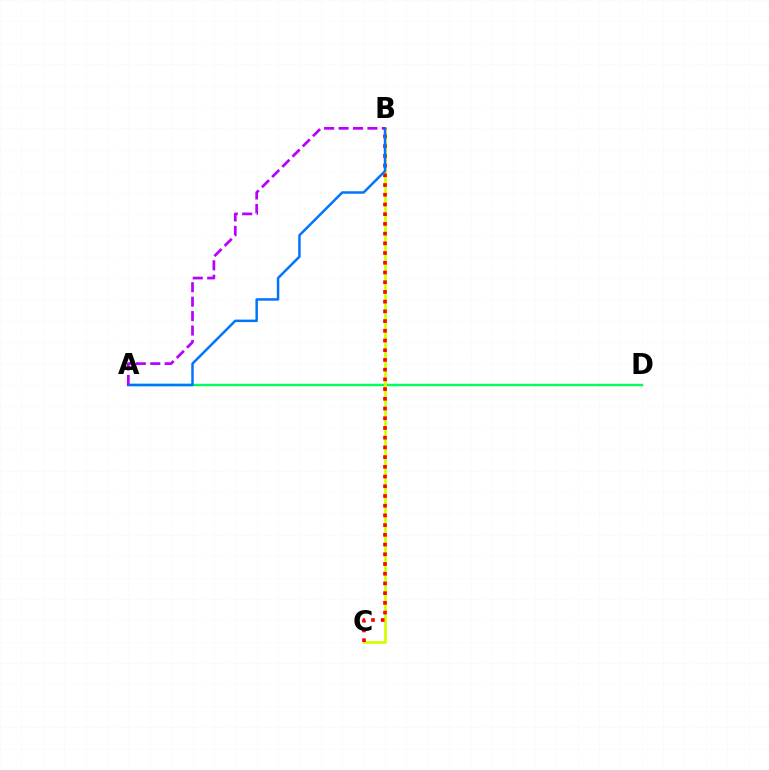{('A', 'D'): [{'color': '#00ff5c', 'line_style': 'solid', 'thickness': 1.75}], ('B', 'C'): [{'color': '#d1ff00', 'line_style': 'solid', 'thickness': 2.01}, {'color': '#ff0000', 'line_style': 'dotted', 'thickness': 2.64}], ('A', 'B'): [{'color': '#0074ff', 'line_style': 'solid', 'thickness': 1.79}, {'color': '#b900ff', 'line_style': 'dashed', 'thickness': 1.96}]}